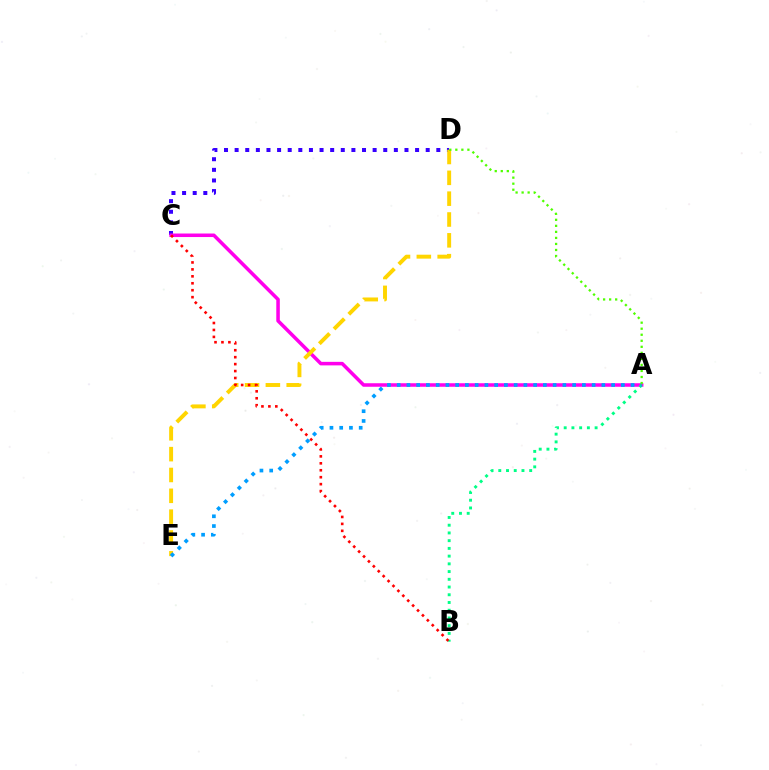{('C', 'D'): [{'color': '#3700ff', 'line_style': 'dotted', 'thickness': 2.88}], ('A', 'C'): [{'color': '#ff00ed', 'line_style': 'solid', 'thickness': 2.54}], ('D', 'E'): [{'color': '#ffd500', 'line_style': 'dashed', 'thickness': 2.83}], ('A', 'B'): [{'color': '#00ff86', 'line_style': 'dotted', 'thickness': 2.1}], ('B', 'C'): [{'color': '#ff0000', 'line_style': 'dotted', 'thickness': 1.89}], ('A', 'E'): [{'color': '#009eff', 'line_style': 'dotted', 'thickness': 2.65}], ('A', 'D'): [{'color': '#4fff00', 'line_style': 'dotted', 'thickness': 1.64}]}